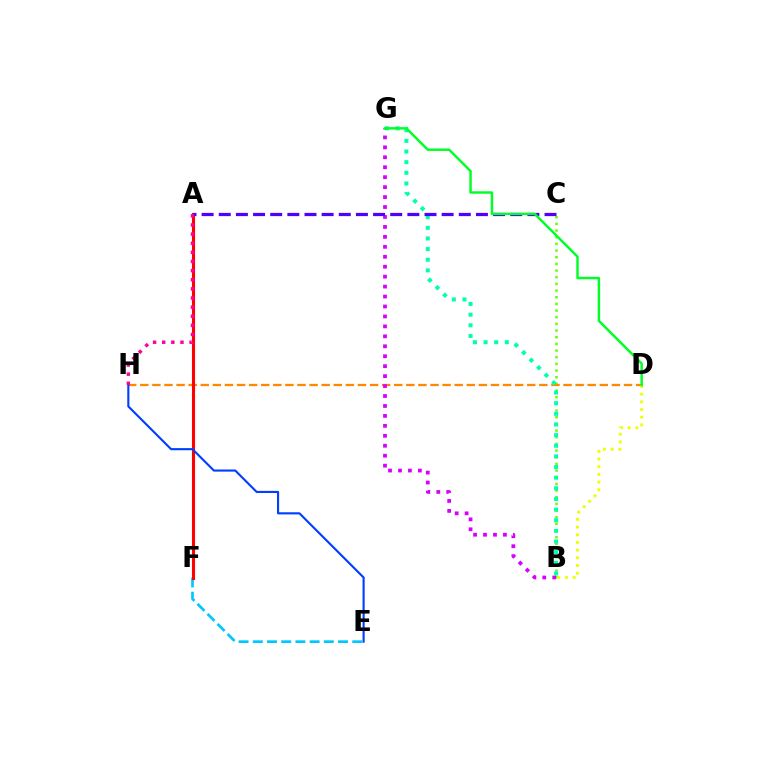{('B', 'C'): [{'color': '#66ff00', 'line_style': 'dotted', 'thickness': 1.81}], ('D', 'H'): [{'color': '#ff8800', 'line_style': 'dashed', 'thickness': 1.64}], ('E', 'F'): [{'color': '#00c7ff', 'line_style': 'dashed', 'thickness': 1.93}], ('B', 'G'): [{'color': '#00ffaf', 'line_style': 'dotted', 'thickness': 2.89}, {'color': '#d600ff', 'line_style': 'dotted', 'thickness': 2.7}], ('B', 'D'): [{'color': '#eeff00', 'line_style': 'dotted', 'thickness': 2.09}], ('A', 'F'): [{'color': '#ff0000', 'line_style': 'solid', 'thickness': 2.23}], ('A', 'C'): [{'color': '#4f00ff', 'line_style': 'dashed', 'thickness': 2.33}], ('E', 'H'): [{'color': '#003fff', 'line_style': 'solid', 'thickness': 1.53}], ('D', 'G'): [{'color': '#00ff27', 'line_style': 'solid', 'thickness': 1.76}], ('A', 'H'): [{'color': '#ff00a0', 'line_style': 'dotted', 'thickness': 2.48}]}